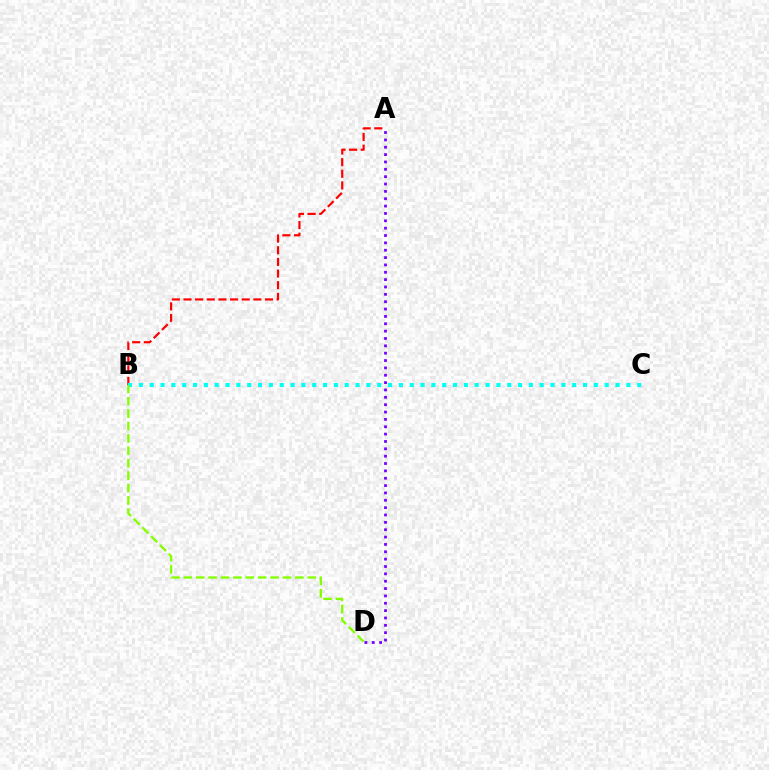{('A', 'D'): [{'color': '#7200ff', 'line_style': 'dotted', 'thickness': 2.0}], ('A', 'B'): [{'color': '#ff0000', 'line_style': 'dashed', 'thickness': 1.58}], ('B', 'C'): [{'color': '#00fff6', 'line_style': 'dotted', 'thickness': 2.94}], ('B', 'D'): [{'color': '#84ff00', 'line_style': 'dashed', 'thickness': 1.68}]}